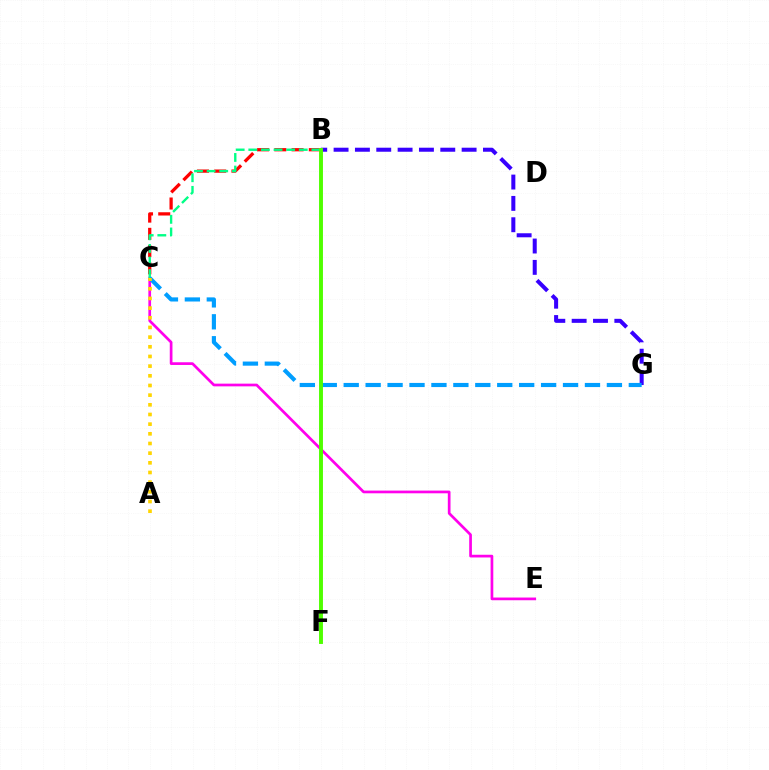{('B', 'G'): [{'color': '#3700ff', 'line_style': 'dashed', 'thickness': 2.9}], ('C', 'E'): [{'color': '#ff00ed', 'line_style': 'solid', 'thickness': 1.95}], ('B', 'C'): [{'color': '#ff0000', 'line_style': 'dashed', 'thickness': 2.34}, {'color': '#00ff86', 'line_style': 'dashed', 'thickness': 1.71}], ('C', 'G'): [{'color': '#009eff', 'line_style': 'dashed', 'thickness': 2.98}], ('A', 'C'): [{'color': '#ffd500', 'line_style': 'dotted', 'thickness': 2.63}], ('B', 'F'): [{'color': '#4fff00', 'line_style': 'solid', 'thickness': 2.82}]}